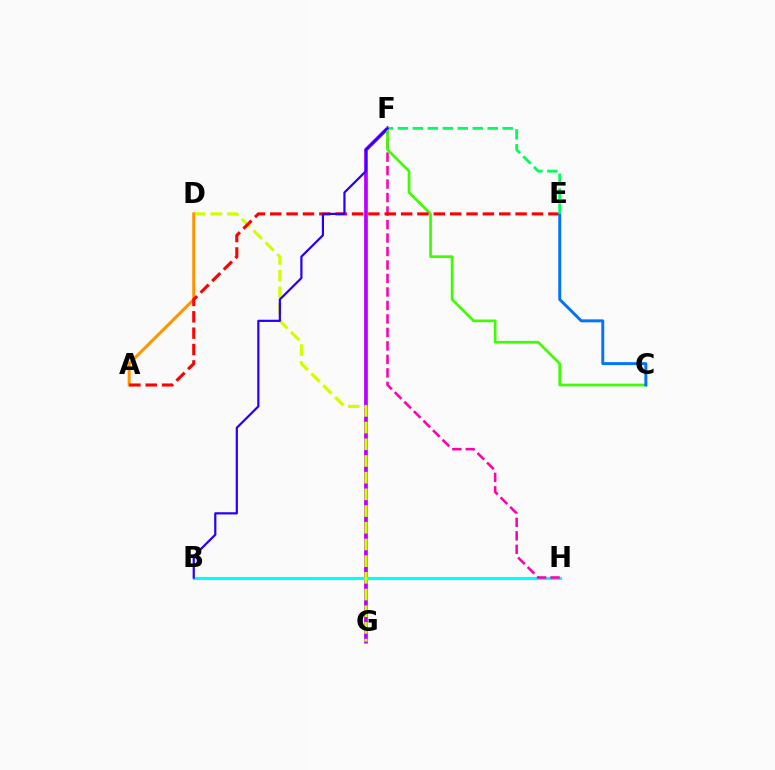{('F', 'G'): [{'color': '#b900ff', 'line_style': 'solid', 'thickness': 2.66}], ('B', 'H'): [{'color': '#00fff6', 'line_style': 'solid', 'thickness': 2.25}], ('D', 'G'): [{'color': '#d1ff00', 'line_style': 'dashed', 'thickness': 2.27}], ('F', 'H'): [{'color': '#ff00ac', 'line_style': 'dashed', 'thickness': 1.83}], ('C', 'F'): [{'color': '#3dff00', 'line_style': 'solid', 'thickness': 1.95}], ('A', 'D'): [{'color': '#ff9400', 'line_style': 'solid', 'thickness': 2.16}], ('A', 'E'): [{'color': '#ff0000', 'line_style': 'dashed', 'thickness': 2.22}], ('C', 'E'): [{'color': '#0074ff', 'line_style': 'solid', 'thickness': 2.12}], ('E', 'F'): [{'color': '#00ff5c', 'line_style': 'dashed', 'thickness': 2.03}], ('B', 'F'): [{'color': '#2500ff', 'line_style': 'solid', 'thickness': 1.59}]}